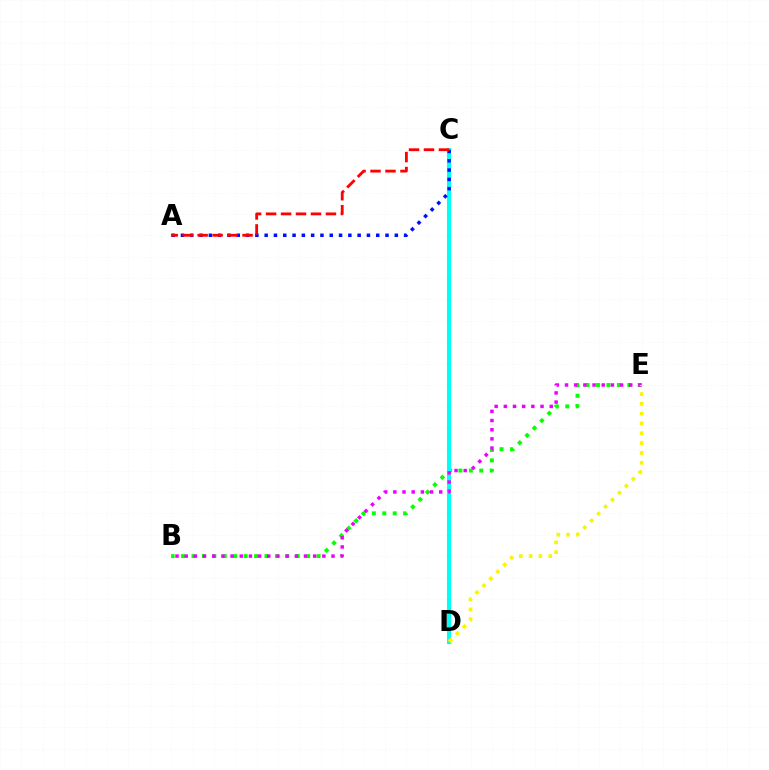{('B', 'E'): [{'color': '#08ff00', 'line_style': 'dotted', 'thickness': 2.83}, {'color': '#ee00ff', 'line_style': 'dotted', 'thickness': 2.49}], ('C', 'D'): [{'color': '#00fff6', 'line_style': 'solid', 'thickness': 2.96}], ('A', 'C'): [{'color': '#0010ff', 'line_style': 'dotted', 'thickness': 2.53}, {'color': '#ff0000', 'line_style': 'dashed', 'thickness': 2.03}], ('D', 'E'): [{'color': '#fcf500', 'line_style': 'dotted', 'thickness': 2.67}]}